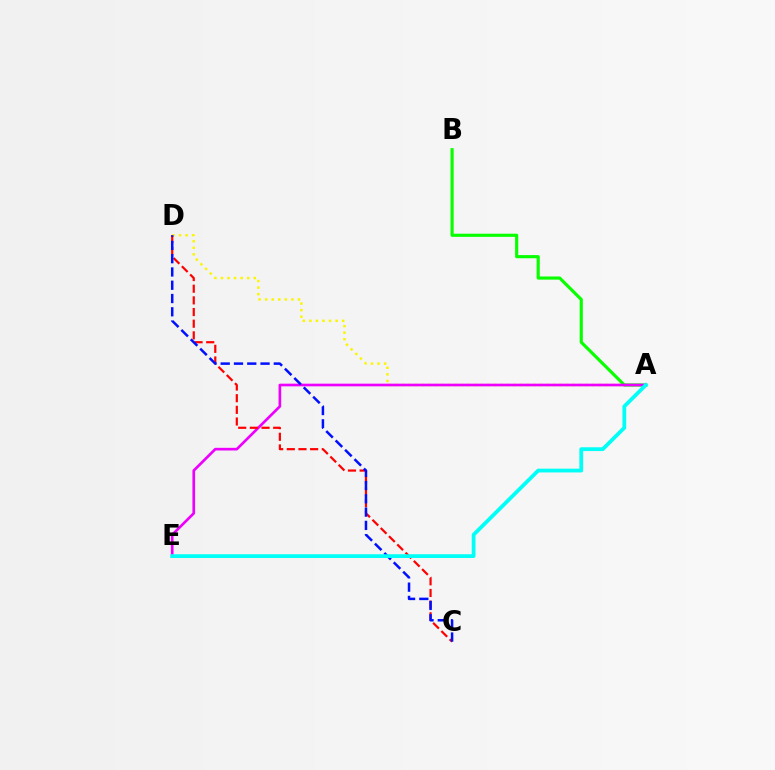{('A', 'D'): [{'color': '#fcf500', 'line_style': 'dotted', 'thickness': 1.78}], ('A', 'B'): [{'color': '#08ff00', 'line_style': 'solid', 'thickness': 2.26}], ('A', 'E'): [{'color': '#ee00ff', 'line_style': 'solid', 'thickness': 1.92}, {'color': '#00fff6', 'line_style': 'solid', 'thickness': 2.72}], ('C', 'D'): [{'color': '#ff0000', 'line_style': 'dashed', 'thickness': 1.58}, {'color': '#0010ff', 'line_style': 'dashed', 'thickness': 1.8}]}